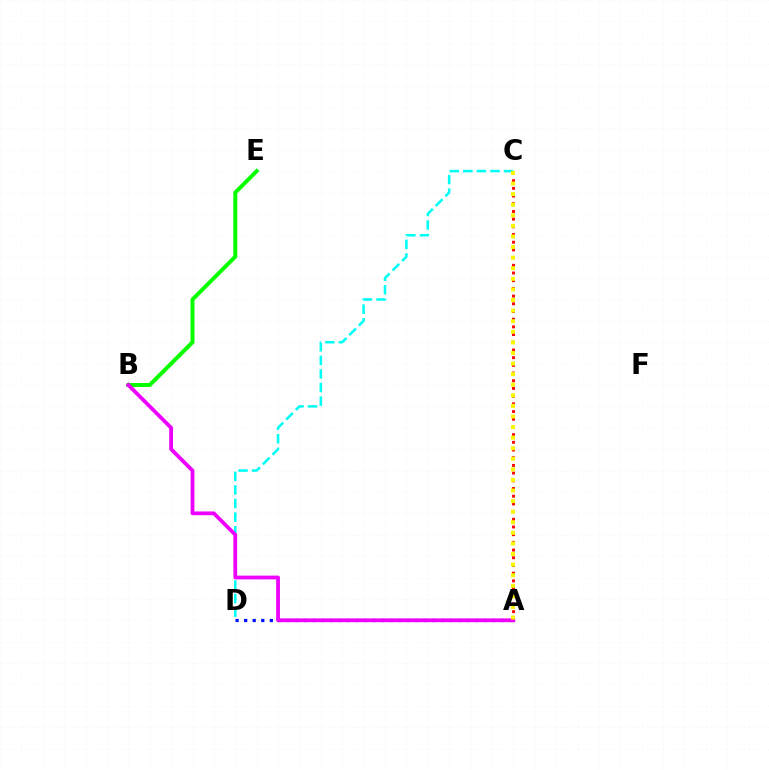{('C', 'D'): [{'color': '#00fff6', 'line_style': 'dashed', 'thickness': 1.84}], ('B', 'E'): [{'color': '#08ff00', 'line_style': 'solid', 'thickness': 2.87}], ('A', 'D'): [{'color': '#0010ff', 'line_style': 'dotted', 'thickness': 2.32}], ('A', 'C'): [{'color': '#ff0000', 'line_style': 'dotted', 'thickness': 2.09}, {'color': '#fcf500', 'line_style': 'dotted', 'thickness': 2.88}], ('A', 'B'): [{'color': '#ee00ff', 'line_style': 'solid', 'thickness': 2.72}]}